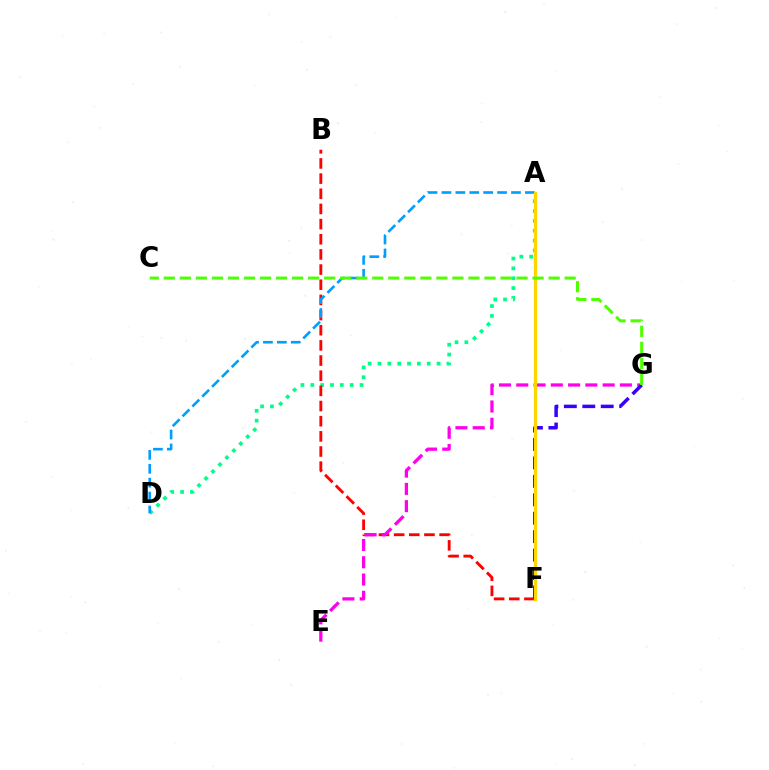{('A', 'D'): [{'color': '#00ff86', 'line_style': 'dotted', 'thickness': 2.67}, {'color': '#009eff', 'line_style': 'dashed', 'thickness': 1.89}], ('B', 'F'): [{'color': '#ff0000', 'line_style': 'dashed', 'thickness': 2.06}], ('E', 'G'): [{'color': '#ff00ed', 'line_style': 'dashed', 'thickness': 2.35}], ('F', 'G'): [{'color': '#3700ff', 'line_style': 'dashed', 'thickness': 2.5}], ('A', 'F'): [{'color': '#ffd500', 'line_style': 'solid', 'thickness': 2.33}], ('C', 'G'): [{'color': '#4fff00', 'line_style': 'dashed', 'thickness': 2.18}]}